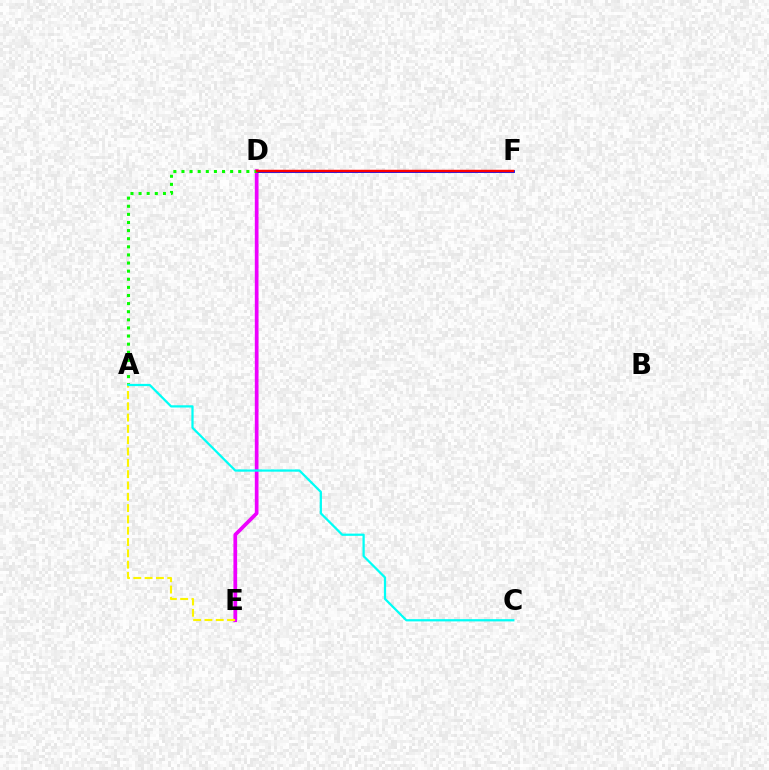{('D', 'E'): [{'color': '#ee00ff', 'line_style': 'solid', 'thickness': 2.67}], ('D', 'F'): [{'color': '#0010ff', 'line_style': 'solid', 'thickness': 2.03}, {'color': '#ff0000', 'line_style': 'solid', 'thickness': 1.76}], ('A', 'D'): [{'color': '#08ff00', 'line_style': 'dotted', 'thickness': 2.2}], ('A', 'E'): [{'color': '#fcf500', 'line_style': 'dashed', 'thickness': 1.54}], ('A', 'C'): [{'color': '#00fff6', 'line_style': 'solid', 'thickness': 1.62}]}